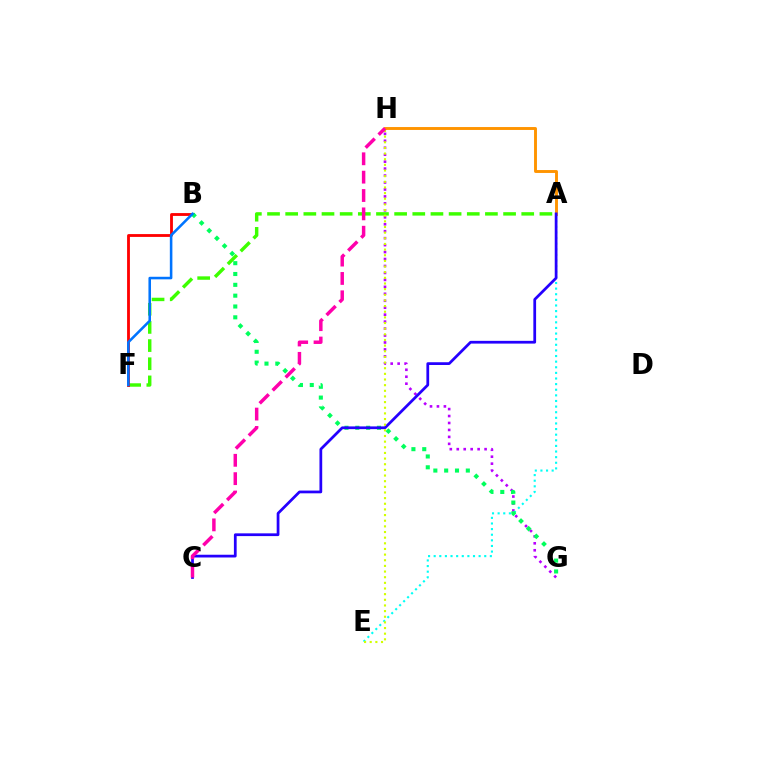{('G', 'H'): [{'color': '#b900ff', 'line_style': 'dotted', 'thickness': 1.89}], ('A', 'F'): [{'color': '#3dff00', 'line_style': 'dashed', 'thickness': 2.47}], ('A', 'E'): [{'color': '#00fff6', 'line_style': 'dotted', 'thickness': 1.53}], ('A', 'H'): [{'color': '#ff9400', 'line_style': 'solid', 'thickness': 2.09}], ('B', 'F'): [{'color': '#ff0000', 'line_style': 'solid', 'thickness': 2.04}, {'color': '#0074ff', 'line_style': 'solid', 'thickness': 1.84}], ('B', 'G'): [{'color': '#00ff5c', 'line_style': 'dotted', 'thickness': 2.94}], ('A', 'C'): [{'color': '#2500ff', 'line_style': 'solid', 'thickness': 1.98}], ('E', 'H'): [{'color': '#d1ff00', 'line_style': 'dotted', 'thickness': 1.53}], ('C', 'H'): [{'color': '#ff00ac', 'line_style': 'dashed', 'thickness': 2.49}]}